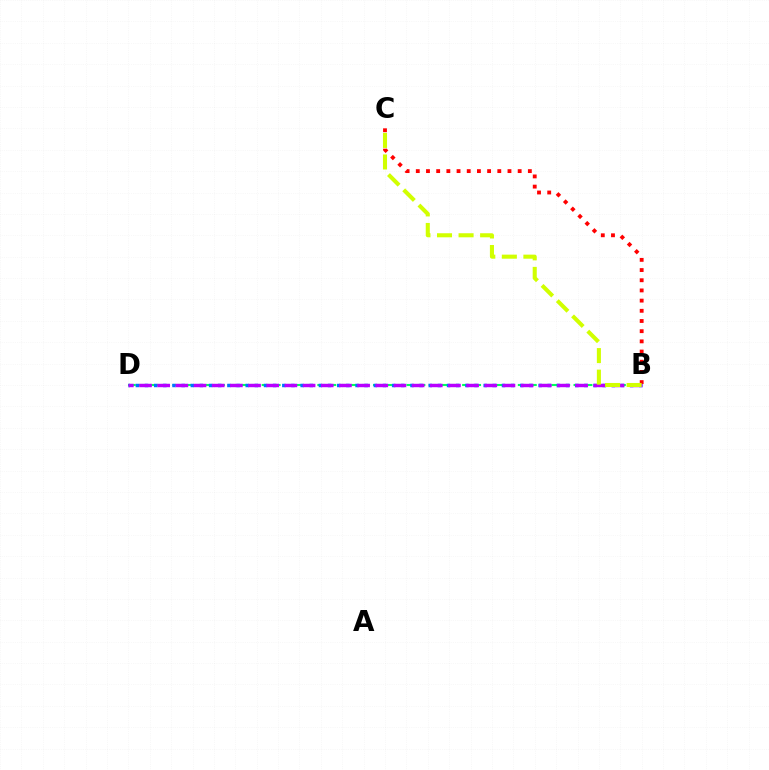{('B', 'D'): [{'color': '#00ff5c', 'line_style': 'dashed', 'thickness': 1.51}, {'color': '#0074ff', 'line_style': 'dotted', 'thickness': 2.49}, {'color': '#b900ff', 'line_style': 'dashed', 'thickness': 2.47}], ('B', 'C'): [{'color': '#ff0000', 'line_style': 'dotted', 'thickness': 2.77}, {'color': '#d1ff00', 'line_style': 'dashed', 'thickness': 2.93}]}